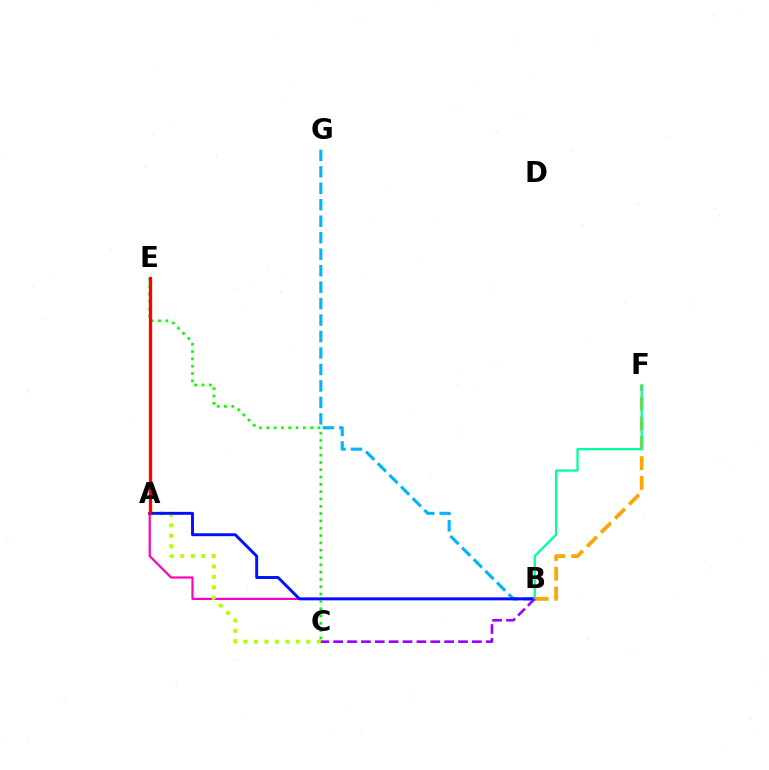{('A', 'B'): [{'color': '#ff00bd', 'line_style': 'solid', 'thickness': 1.59}, {'color': '#0010ff', 'line_style': 'solid', 'thickness': 2.11}], ('A', 'C'): [{'color': '#b3ff00', 'line_style': 'dotted', 'thickness': 2.85}], ('B', 'G'): [{'color': '#00b5ff', 'line_style': 'dashed', 'thickness': 2.24}], ('C', 'E'): [{'color': '#08ff00', 'line_style': 'dotted', 'thickness': 1.99}], ('B', 'F'): [{'color': '#ffa500', 'line_style': 'dashed', 'thickness': 2.69}, {'color': '#00ff9d', 'line_style': 'solid', 'thickness': 1.65}], ('A', 'E'): [{'color': '#ff0000', 'line_style': 'solid', 'thickness': 2.4}], ('B', 'C'): [{'color': '#9b00ff', 'line_style': 'dashed', 'thickness': 1.88}]}